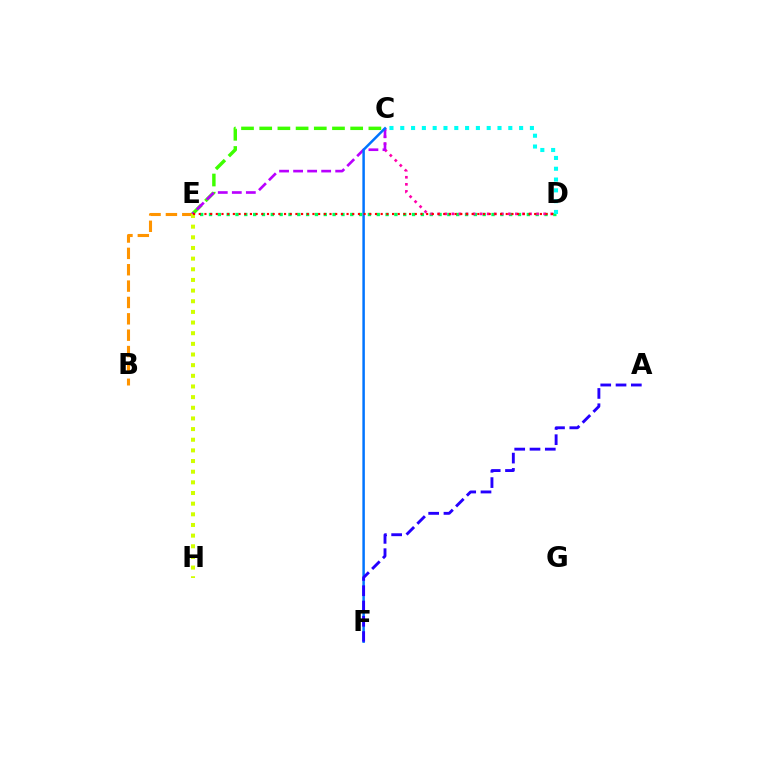{('B', 'E'): [{'color': '#ff9400', 'line_style': 'dashed', 'thickness': 2.22}], ('C', 'E'): [{'color': '#3dff00', 'line_style': 'dashed', 'thickness': 2.47}, {'color': '#b900ff', 'line_style': 'dashed', 'thickness': 1.91}], ('D', 'E'): [{'color': '#00ff5c', 'line_style': 'dotted', 'thickness': 2.4}, {'color': '#ff0000', 'line_style': 'dotted', 'thickness': 1.54}], ('C', 'D'): [{'color': '#ff00ac', 'line_style': 'dotted', 'thickness': 1.92}, {'color': '#00fff6', 'line_style': 'dotted', 'thickness': 2.94}], ('E', 'H'): [{'color': '#d1ff00', 'line_style': 'dotted', 'thickness': 2.89}], ('C', 'F'): [{'color': '#0074ff', 'line_style': 'solid', 'thickness': 1.79}], ('A', 'F'): [{'color': '#2500ff', 'line_style': 'dashed', 'thickness': 2.08}]}